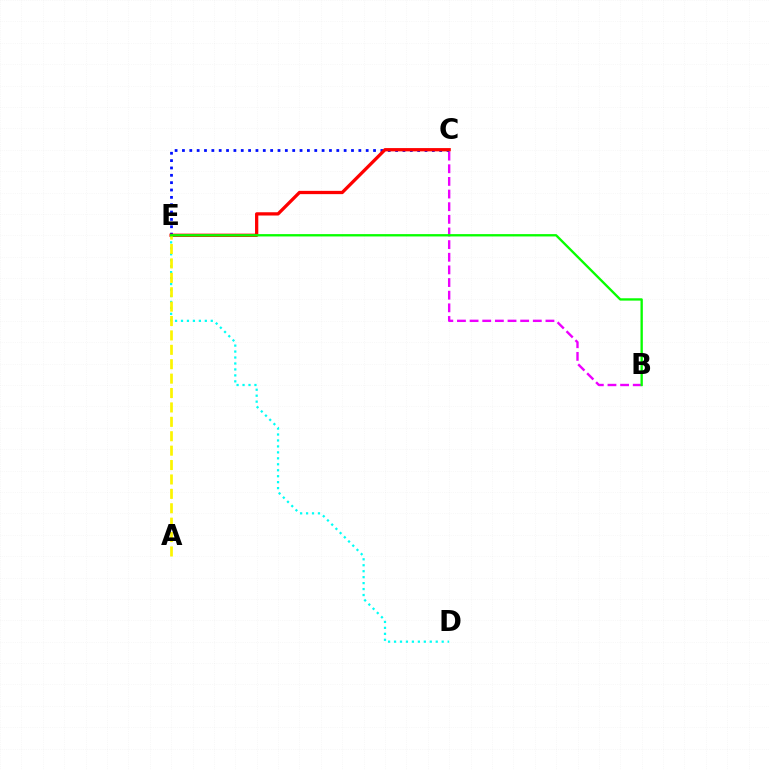{('D', 'E'): [{'color': '#00fff6', 'line_style': 'dotted', 'thickness': 1.62}], ('B', 'C'): [{'color': '#ee00ff', 'line_style': 'dashed', 'thickness': 1.72}], ('C', 'E'): [{'color': '#0010ff', 'line_style': 'dotted', 'thickness': 2.0}, {'color': '#ff0000', 'line_style': 'solid', 'thickness': 2.36}], ('A', 'E'): [{'color': '#fcf500', 'line_style': 'dashed', 'thickness': 1.96}], ('B', 'E'): [{'color': '#08ff00', 'line_style': 'solid', 'thickness': 1.68}]}